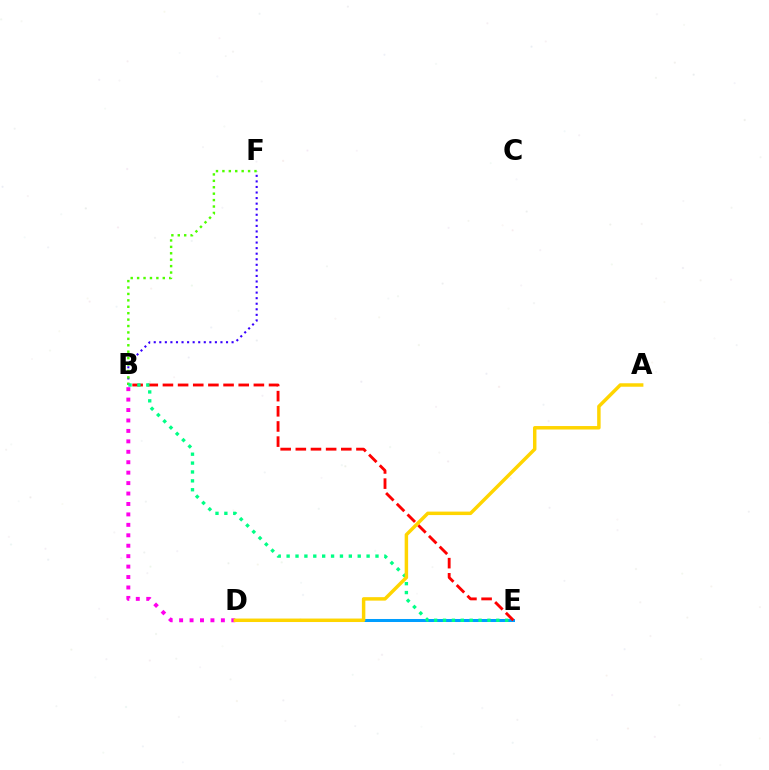{('D', 'E'): [{'color': '#009eff', 'line_style': 'solid', 'thickness': 2.17}], ('B', 'F'): [{'color': '#3700ff', 'line_style': 'dotted', 'thickness': 1.51}, {'color': '#4fff00', 'line_style': 'dotted', 'thickness': 1.74}], ('B', 'E'): [{'color': '#ff0000', 'line_style': 'dashed', 'thickness': 2.06}, {'color': '#00ff86', 'line_style': 'dotted', 'thickness': 2.41}], ('B', 'D'): [{'color': '#ff00ed', 'line_style': 'dotted', 'thickness': 2.84}], ('A', 'D'): [{'color': '#ffd500', 'line_style': 'solid', 'thickness': 2.5}]}